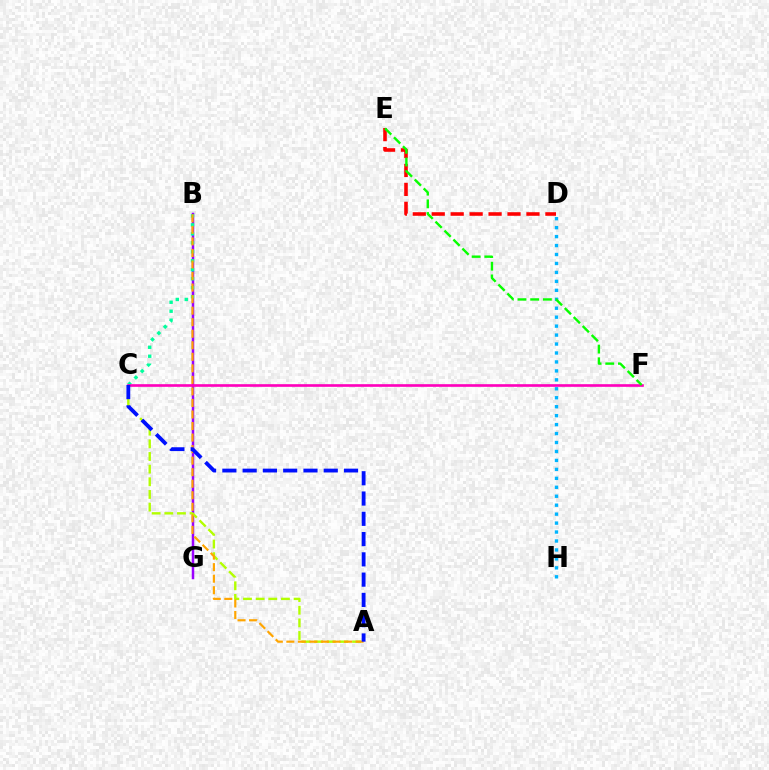{('B', 'G'): [{'color': '#9b00ff', 'line_style': 'solid', 'thickness': 1.8}], ('A', 'C'): [{'color': '#b3ff00', 'line_style': 'dashed', 'thickness': 1.72}, {'color': '#0010ff', 'line_style': 'dashed', 'thickness': 2.75}], ('B', 'C'): [{'color': '#00ff9d', 'line_style': 'dotted', 'thickness': 2.44}], ('C', 'F'): [{'color': '#ff00bd', 'line_style': 'solid', 'thickness': 1.91}], ('D', 'E'): [{'color': '#ff0000', 'line_style': 'dashed', 'thickness': 2.57}], ('A', 'B'): [{'color': '#ffa500', 'line_style': 'dashed', 'thickness': 1.57}], ('D', 'H'): [{'color': '#00b5ff', 'line_style': 'dotted', 'thickness': 2.43}], ('E', 'F'): [{'color': '#08ff00', 'line_style': 'dashed', 'thickness': 1.72}]}